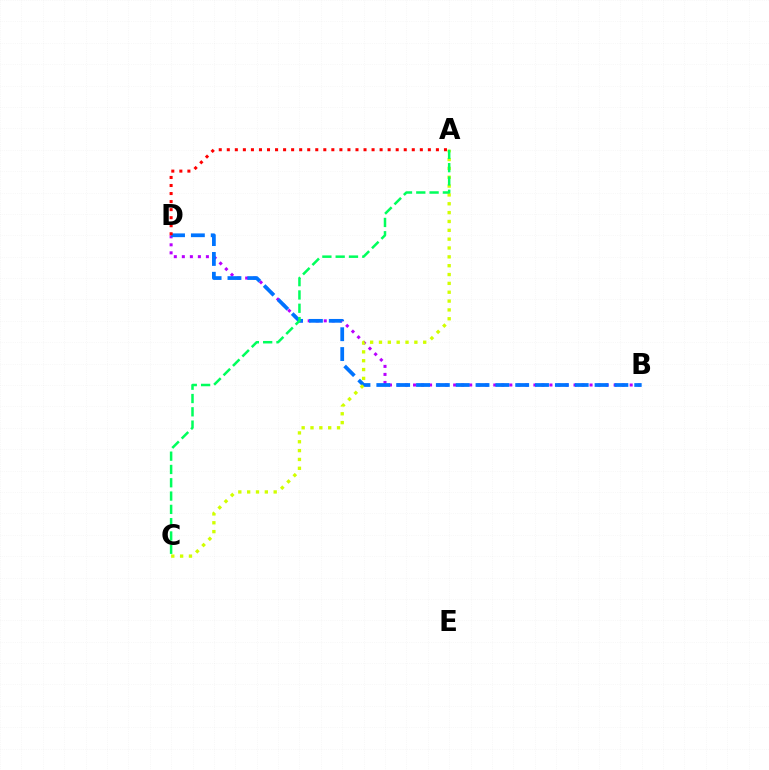{('B', 'D'): [{'color': '#b900ff', 'line_style': 'dotted', 'thickness': 2.18}, {'color': '#0074ff', 'line_style': 'dashed', 'thickness': 2.7}], ('A', 'C'): [{'color': '#d1ff00', 'line_style': 'dotted', 'thickness': 2.4}, {'color': '#00ff5c', 'line_style': 'dashed', 'thickness': 1.81}], ('A', 'D'): [{'color': '#ff0000', 'line_style': 'dotted', 'thickness': 2.19}]}